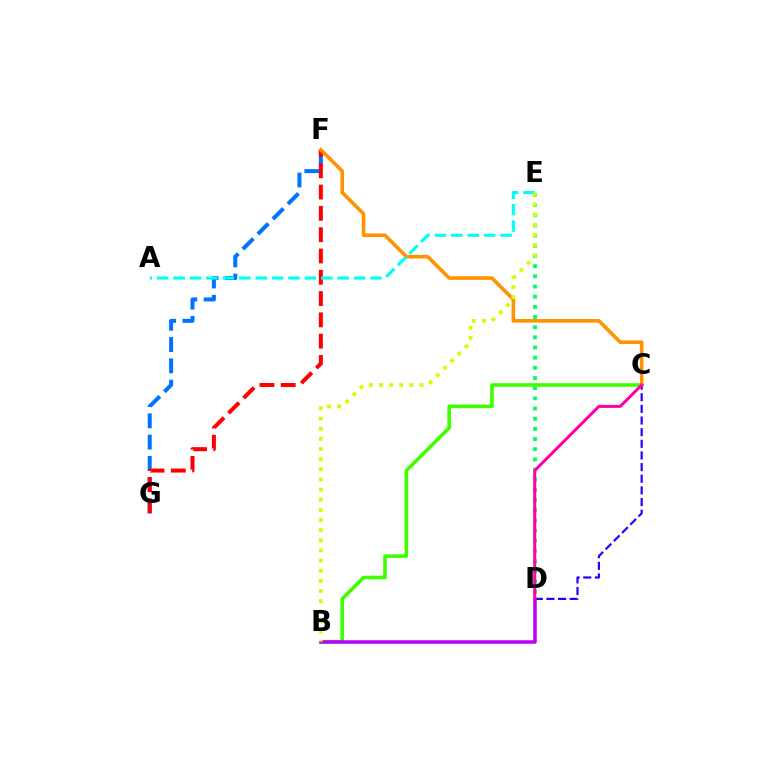{('F', 'G'): [{'color': '#0074ff', 'line_style': 'dashed', 'thickness': 2.89}, {'color': '#ff0000', 'line_style': 'dashed', 'thickness': 2.89}], ('D', 'E'): [{'color': '#00ff5c', 'line_style': 'dotted', 'thickness': 2.76}], ('B', 'C'): [{'color': '#3dff00', 'line_style': 'solid', 'thickness': 2.59}], ('C', 'D'): [{'color': '#2500ff', 'line_style': 'dashed', 'thickness': 1.58}, {'color': '#ff00ac', 'line_style': 'solid', 'thickness': 2.18}], ('C', 'F'): [{'color': '#ff9400', 'line_style': 'solid', 'thickness': 2.61}], ('A', 'E'): [{'color': '#00fff6', 'line_style': 'dashed', 'thickness': 2.23}], ('B', 'D'): [{'color': '#b900ff', 'line_style': 'solid', 'thickness': 2.53}], ('B', 'E'): [{'color': '#d1ff00', 'line_style': 'dotted', 'thickness': 2.76}]}